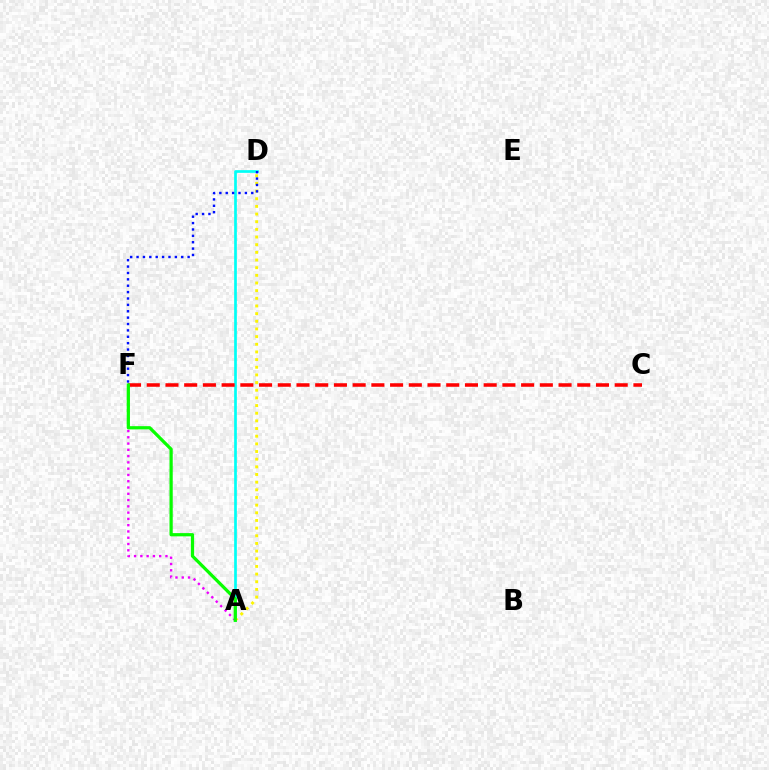{('A', 'D'): [{'color': '#00fff6', 'line_style': 'solid', 'thickness': 1.94}, {'color': '#fcf500', 'line_style': 'dotted', 'thickness': 2.08}], ('D', 'F'): [{'color': '#0010ff', 'line_style': 'dotted', 'thickness': 1.73}], ('C', 'F'): [{'color': '#ff0000', 'line_style': 'dashed', 'thickness': 2.54}], ('A', 'F'): [{'color': '#ee00ff', 'line_style': 'dotted', 'thickness': 1.71}, {'color': '#08ff00', 'line_style': 'solid', 'thickness': 2.32}]}